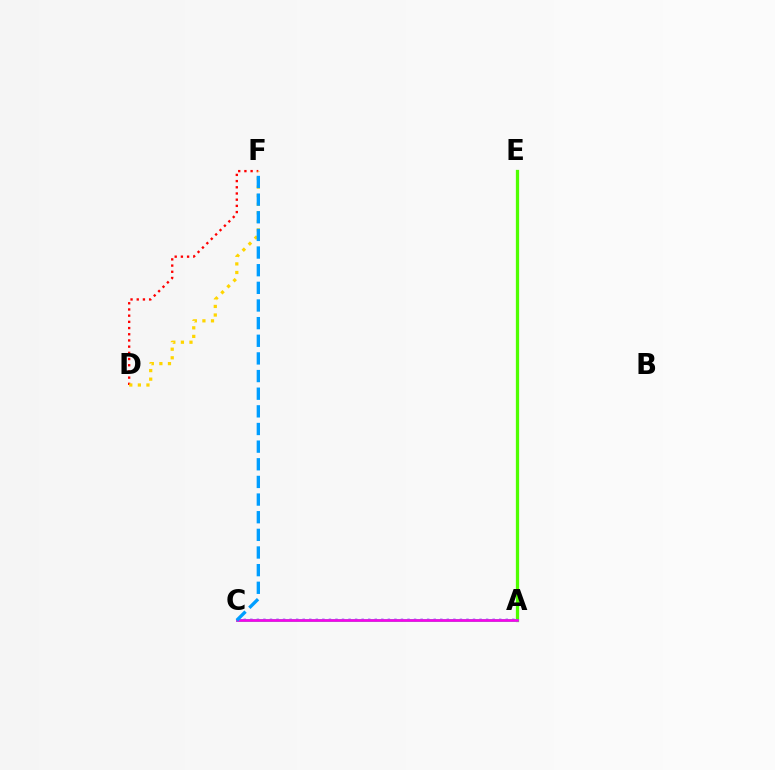{('D', 'F'): [{'color': '#ff0000', 'line_style': 'dotted', 'thickness': 1.68}, {'color': '#ffd500', 'line_style': 'dotted', 'thickness': 2.33}], ('A', 'E'): [{'color': '#4fff00', 'line_style': 'solid', 'thickness': 2.35}], ('A', 'C'): [{'color': '#3700ff', 'line_style': 'dotted', 'thickness': 1.78}, {'color': '#00ff86', 'line_style': 'solid', 'thickness': 1.99}, {'color': '#ff00ed', 'line_style': 'solid', 'thickness': 1.88}], ('C', 'F'): [{'color': '#009eff', 'line_style': 'dashed', 'thickness': 2.4}]}